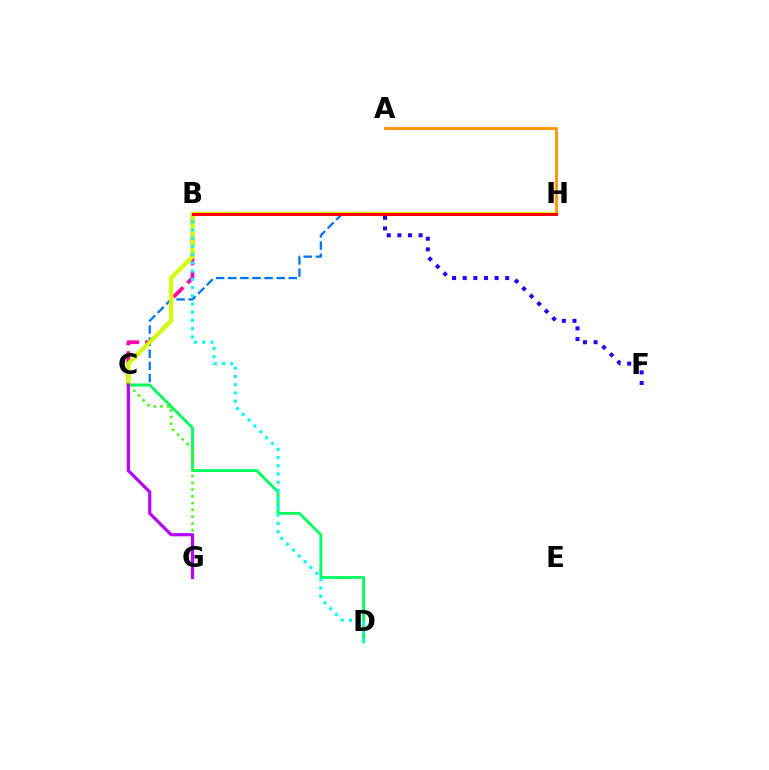{('B', 'C'): [{'color': '#ff00ac', 'line_style': 'dashed', 'thickness': 2.7}], ('C', 'H'): [{'color': '#0074ff', 'line_style': 'dashed', 'thickness': 1.64}, {'color': '#d1ff00', 'line_style': 'solid', 'thickness': 2.95}], ('B', 'F'): [{'color': '#2500ff', 'line_style': 'dotted', 'thickness': 2.89}], ('C', 'D'): [{'color': '#00ff5c', 'line_style': 'solid', 'thickness': 2.03}], ('A', 'H'): [{'color': '#ff9400', 'line_style': 'solid', 'thickness': 2.03}], ('B', 'D'): [{'color': '#00fff6', 'line_style': 'dotted', 'thickness': 2.24}], ('C', 'G'): [{'color': '#3dff00', 'line_style': 'dotted', 'thickness': 1.84}, {'color': '#b900ff', 'line_style': 'solid', 'thickness': 2.29}], ('B', 'H'): [{'color': '#ff0000', 'line_style': 'solid', 'thickness': 2.14}]}